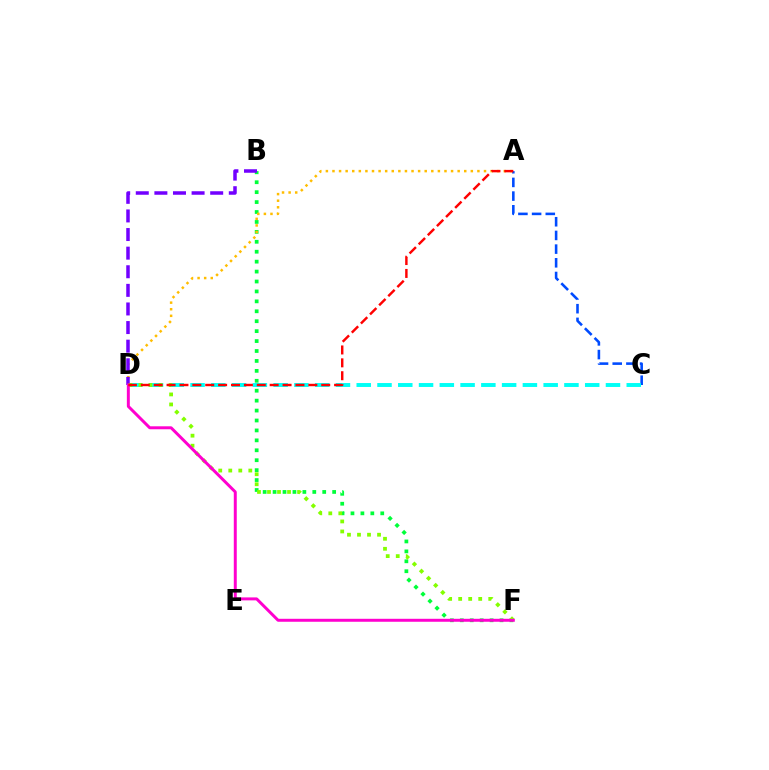{('A', 'C'): [{'color': '#004bff', 'line_style': 'dashed', 'thickness': 1.86}], ('C', 'D'): [{'color': '#00fff6', 'line_style': 'dashed', 'thickness': 2.82}], ('B', 'F'): [{'color': '#00ff39', 'line_style': 'dotted', 'thickness': 2.7}], ('A', 'D'): [{'color': '#ffbd00', 'line_style': 'dotted', 'thickness': 1.79}, {'color': '#ff0000', 'line_style': 'dashed', 'thickness': 1.75}], ('B', 'D'): [{'color': '#7200ff', 'line_style': 'dashed', 'thickness': 2.53}], ('D', 'F'): [{'color': '#84ff00', 'line_style': 'dotted', 'thickness': 2.72}, {'color': '#ff00cf', 'line_style': 'solid', 'thickness': 2.14}]}